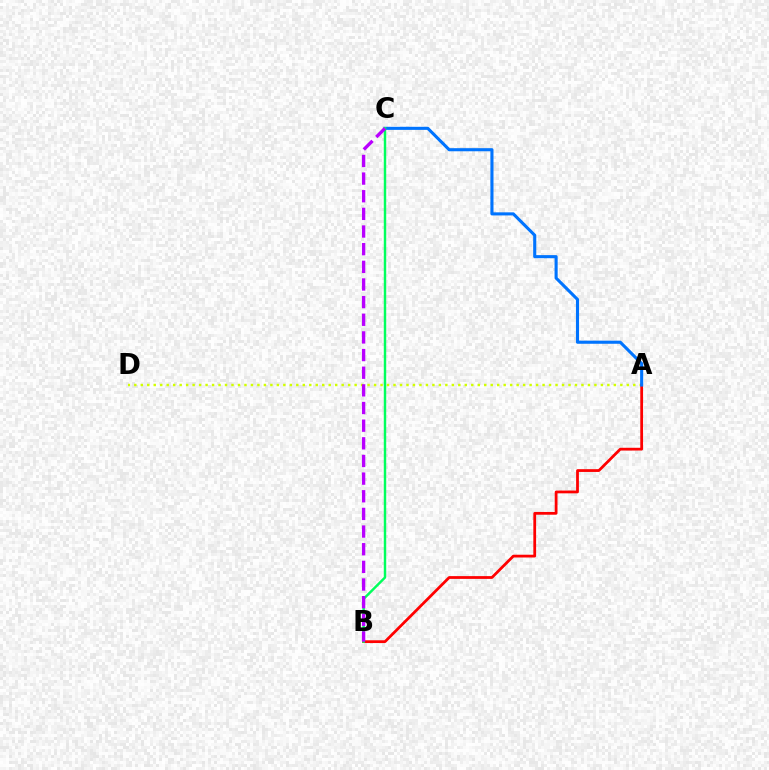{('A', 'D'): [{'color': '#d1ff00', 'line_style': 'dotted', 'thickness': 1.76}], ('A', 'B'): [{'color': '#ff0000', 'line_style': 'solid', 'thickness': 1.99}], ('A', 'C'): [{'color': '#0074ff', 'line_style': 'solid', 'thickness': 2.23}], ('B', 'C'): [{'color': '#00ff5c', 'line_style': 'solid', 'thickness': 1.76}, {'color': '#b900ff', 'line_style': 'dashed', 'thickness': 2.4}]}